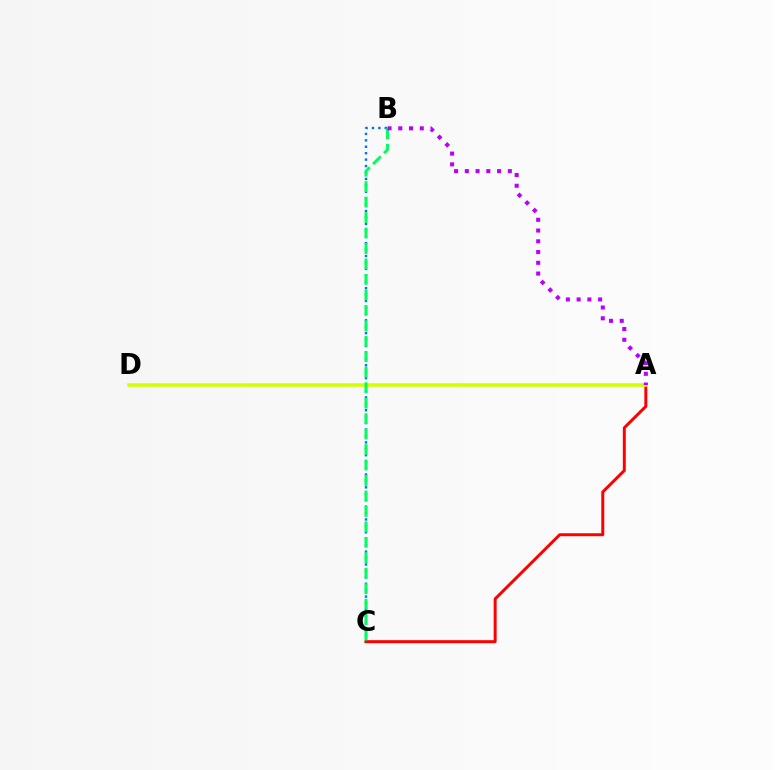{('B', 'C'): [{'color': '#0074ff', 'line_style': 'dotted', 'thickness': 1.75}, {'color': '#00ff5c', 'line_style': 'dashed', 'thickness': 2.1}], ('A', 'C'): [{'color': '#ff0000', 'line_style': 'solid', 'thickness': 2.14}], ('A', 'D'): [{'color': '#d1ff00', 'line_style': 'solid', 'thickness': 2.53}], ('A', 'B'): [{'color': '#b900ff', 'line_style': 'dotted', 'thickness': 2.92}]}